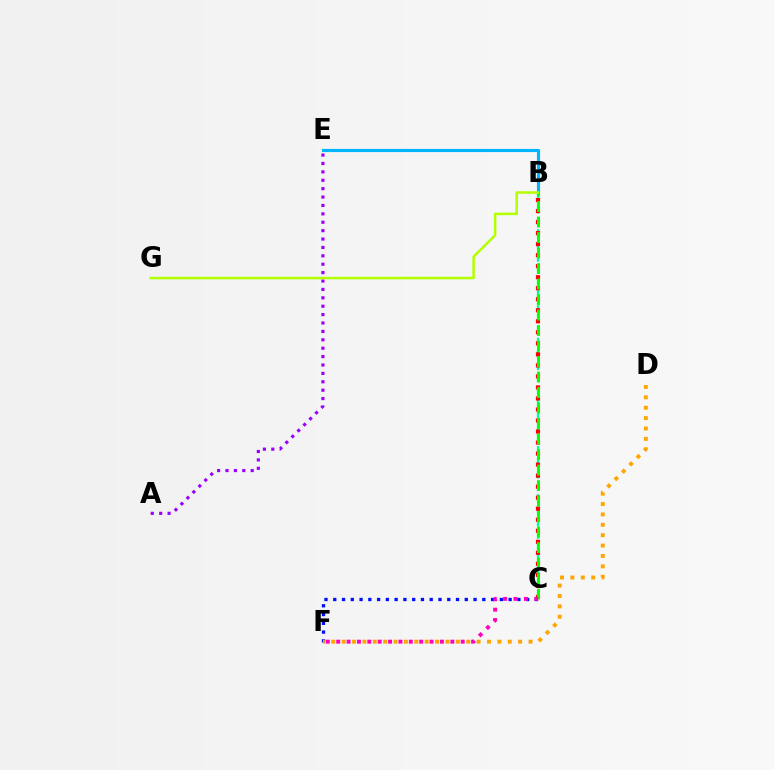{('B', 'E'): [{'color': '#00b5ff', 'line_style': 'solid', 'thickness': 2.27}], ('B', 'C'): [{'color': '#00ff9d', 'line_style': 'dashed', 'thickness': 1.64}, {'color': '#ff0000', 'line_style': 'dotted', 'thickness': 3.0}, {'color': '#08ff00', 'line_style': 'dashed', 'thickness': 2.11}], ('C', 'F'): [{'color': '#0010ff', 'line_style': 'dotted', 'thickness': 2.38}, {'color': '#ff00bd', 'line_style': 'dotted', 'thickness': 2.82}], ('A', 'E'): [{'color': '#9b00ff', 'line_style': 'dotted', 'thickness': 2.28}], ('D', 'F'): [{'color': '#ffa500', 'line_style': 'dotted', 'thickness': 2.82}], ('B', 'G'): [{'color': '#b3ff00', 'line_style': 'solid', 'thickness': 1.8}]}